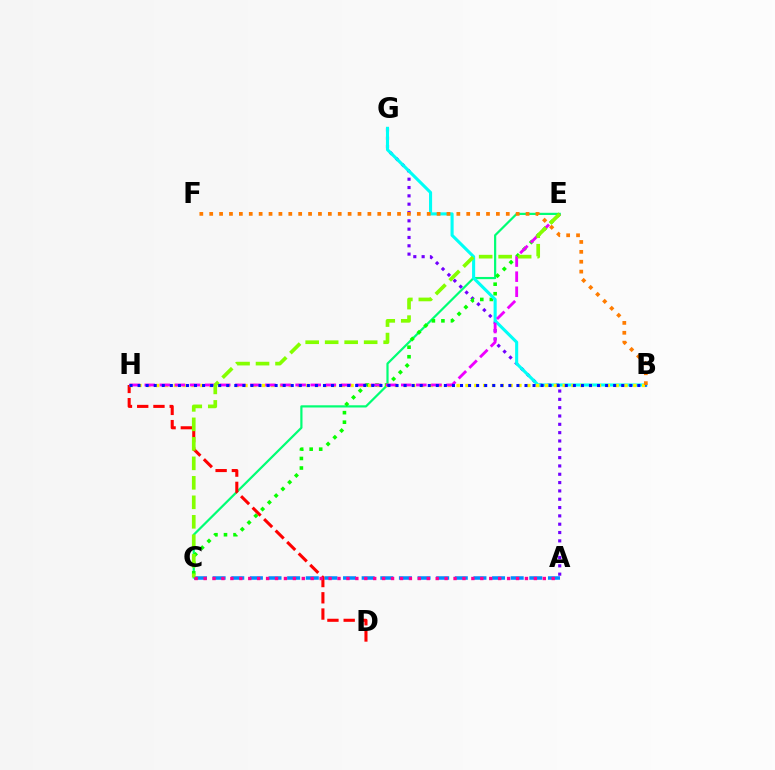{('C', 'E'): [{'color': '#00ff74', 'line_style': 'solid', 'thickness': 1.59}, {'color': '#08ff00', 'line_style': 'dotted', 'thickness': 2.59}, {'color': '#84ff00', 'line_style': 'dashed', 'thickness': 2.65}], ('A', 'G'): [{'color': '#7200ff', 'line_style': 'dotted', 'thickness': 2.26}], ('A', 'C'): [{'color': '#008cff', 'line_style': 'dashed', 'thickness': 2.53}, {'color': '#ff0094', 'line_style': 'dotted', 'thickness': 2.43}], ('D', 'H'): [{'color': '#ff0000', 'line_style': 'dashed', 'thickness': 2.21}], ('B', 'G'): [{'color': '#00fff6', 'line_style': 'solid', 'thickness': 2.22}], ('B', 'H'): [{'color': '#fcf500', 'line_style': 'dotted', 'thickness': 2.4}, {'color': '#0010ff', 'line_style': 'dotted', 'thickness': 2.19}], ('E', 'H'): [{'color': '#ee00ff', 'line_style': 'dashed', 'thickness': 2.05}], ('B', 'F'): [{'color': '#ff7c00', 'line_style': 'dotted', 'thickness': 2.69}]}